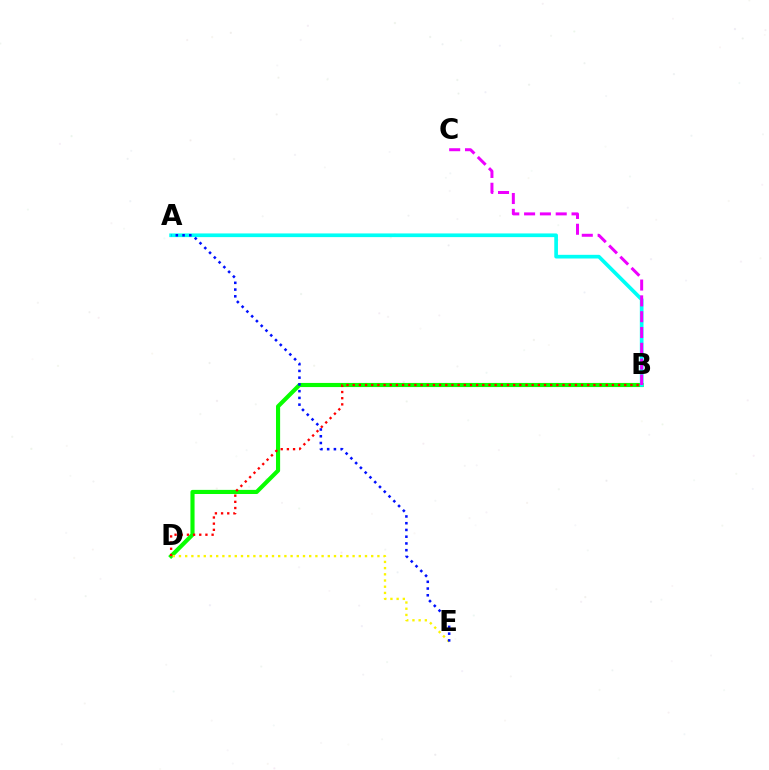{('B', 'D'): [{'color': '#08ff00', 'line_style': 'solid', 'thickness': 2.97}, {'color': '#ff0000', 'line_style': 'dotted', 'thickness': 1.68}], ('A', 'B'): [{'color': '#00fff6', 'line_style': 'solid', 'thickness': 2.65}], ('D', 'E'): [{'color': '#fcf500', 'line_style': 'dotted', 'thickness': 1.68}], ('A', 'E'): [{'color': '#0010ff', 'line_style': 'dotted', 'thickness': 1.83}], ('B', 'C'): [{'color': '#ee00ff', 'line_style': 'dashed', 'thickness': 2.15}]}